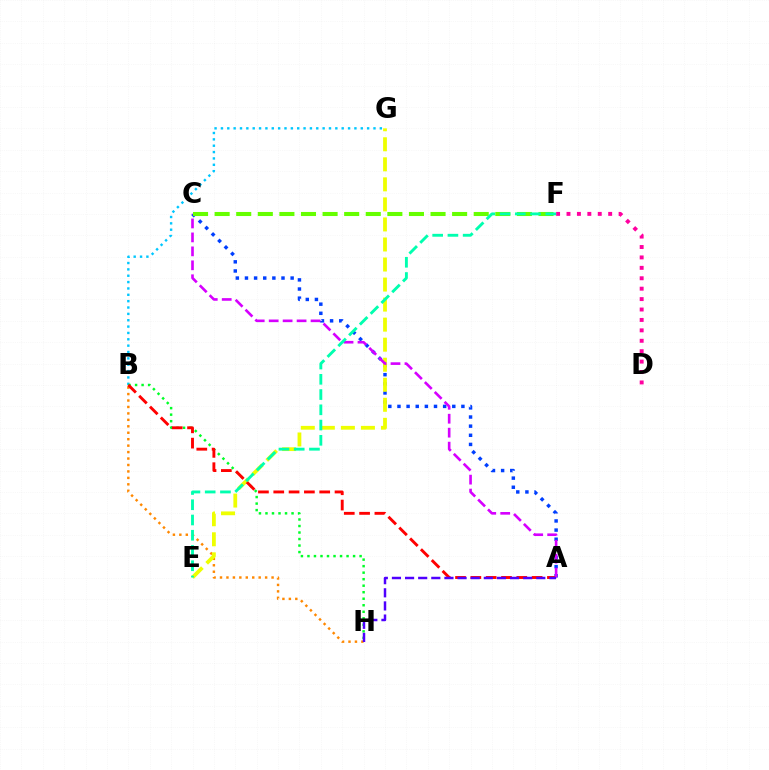{('B', 'G'): [{'color': '#00c7ff', 'line_style': 'dotted', 'thickness': 1.73}], ('B', 'H'): [{'color': '#00ff27', 'line_style': 'dotted', 'thickness': 1.77}, {'color': '#ff8800', 'line_style': 'dotted', 'thickness': 1.75}], ('A', 'C'): [{'color': '#003fff', 'line_style': 'dotted', 'thickness': 2.48}, {'color': '#d600ff', 'line_style': 'dashed', 'thickness': 1.9}], ('E', 'G'): [{'color': '#eeff00', 'line_style': 'dashed', 'thickness': 2.72}], ('A', 'B'): [{'color': '#ff0000', 'line_style': 'dashed', 'thickness': 2.08}], ('C', 'F'): [{'color': '#66ff00', 'line_style': 'dashed', 'thickness': 2.93}], ('D', 'F'): [{'color': '#ff00a0', 'line_style': 'dotted', 'thickness': 2.83}], ('E', 'F'): [{'color': '#00ffaf', 'line_style': 'dashed', 'thickness': 2.07}], ('A', 'H'): [{'color': '#4f00ff', 'line_style': 'dashed', 'thickness': 1.78}]}